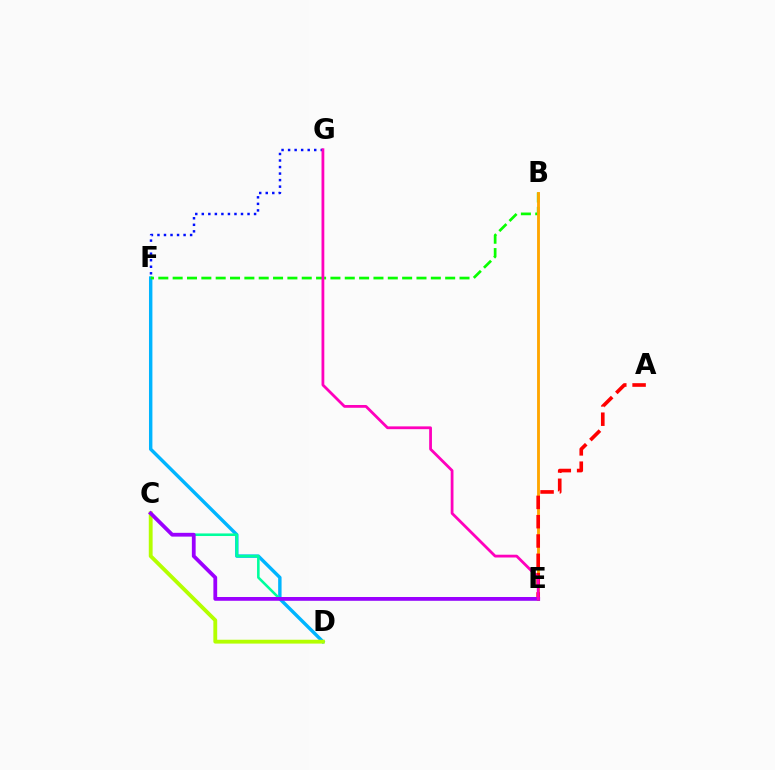{('D', 'F'): [{'color': '#00b5ff', 'line_style': 'solid', 'thickness': 2.46}], ('B', 'F'): [{'color': '#08ff00', 'line_style': 'dashed', 'thickness': 1.95}], ('C', 'E'): [{'color': '#00ff9d', 'line_style': 'solid', 'thickness': 1.85}, {'color': '#9b00ff', 'line_style': 'solid', 'thickness': 2.72}], ('B', 'E'): [{'color': '#ffa500', 'line_style': 'solid', 'thickness': 2.06}], ('A', 'E'): [{'color': '#ff0000', 'line_style': 'dashed', 'thickness': 2.62}], ('C', 'D'): [{'color': '#b3ff00', 'line_style': 'solid', 'thickness': 2.77}], ('F', 'G'): [{'color': '#0010ff', 'line_style': 'dotted', 'thickness': 1.78}], ('E', 'G'): [{'color': '#ff00bd', 'line_style': 'solid', 'thickness': 2.01}]}